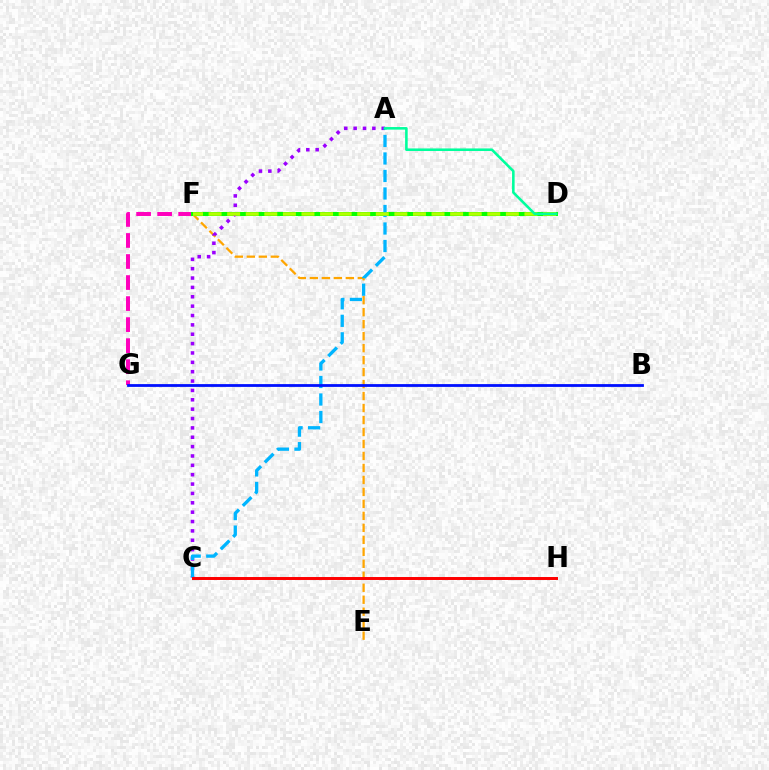{('F', 'G'): [{'color': '#ff00bd', 'line_style': 'dashed', 'thickness': 2.86}], ('E', 'F'): [{'color': '#ffa500', 'line_style': 'dashed', 'thickness': 1.63}], ('D', 'F'): [{'color': '#08ff00', 'line_style': 'solid', 'thickness': 2.89}, {'color': '#b3ff00', 'line_style': 'dashed', 'thickness': 2.52}], ('A', 'C'): [{'color': '#9b00ff', 'line_style': 'dotted', 'thickness': 2.54}, {'color': '#00b5ff', 'line_style': 'dashed', 'thickness': 2.38}], ('B', 'G'): [{'color': '#0010ff', 'line_style': 'solid', 'thickness': 2.01}], ('A', 'D'): [{'color': '#00ff9d', 'line_style': 'solid', 'thickness': 1.86}], ('C', 'H'): [{'color': '#ff0000', 'line_style': 'solid', 'thickness': 2.13}]}